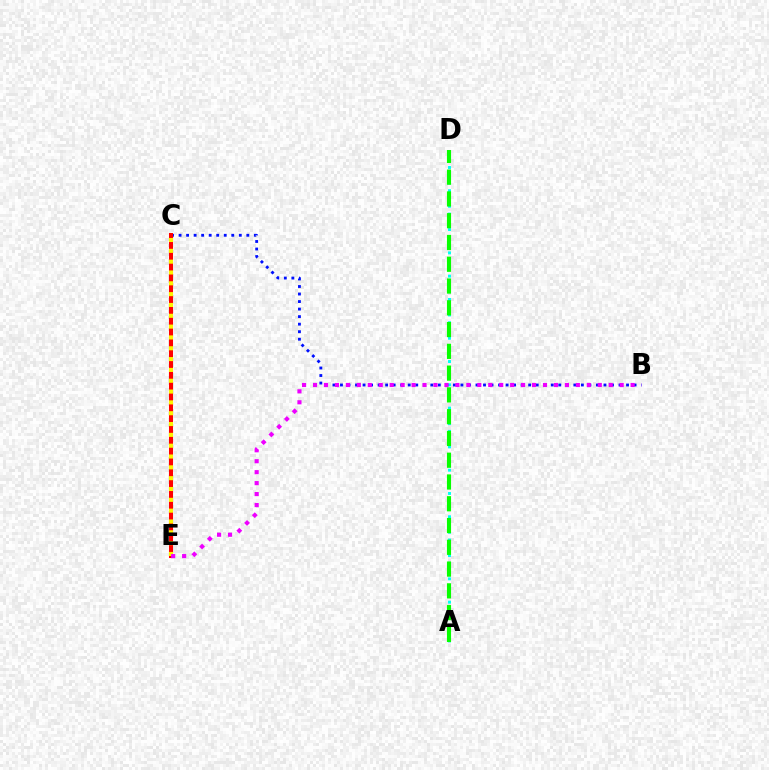{('A', 'D'): [{'color': '#00fff6', 'line_style': 'dotted', 'thickness': 2.11}, {'color': '#08ff00', 'line_style': 'dashed', 'thickness': 2.96}], ('B', 'C'): [{'color': '#0010ff', 'line_style': 'dotted', 'thickness': 2.05}], ('C', 'E'): [{'color': '#ff0000', 'line_style': 'solid', 'thickness': 2.91}, {'color': '#fcf500', 'line_style': 'dotted', 'thickness': 2.94}], ('B', 'E'): [{'color': '#ee00ff', 'line_style': 'dotted', 'thickness': 2.98}]}